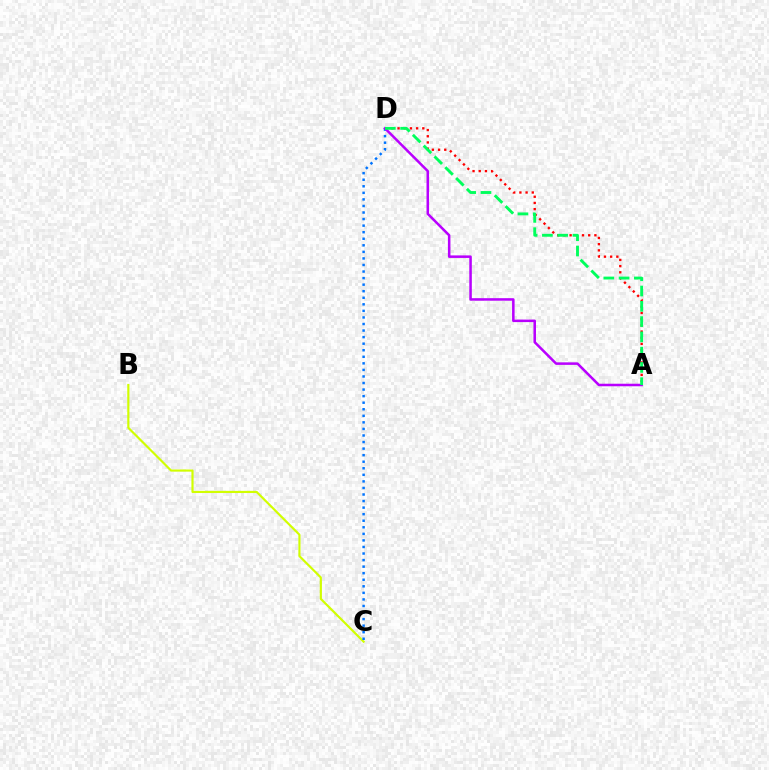{('A', 'D'): [{'color': '#ff0000', 'line_style': 'dotted', 'thickness': 1.68}, {'color': '#b900ff', 'line_style': 'solid', 'thickness': 1.82}, {'color': '#00ff5c', 'line_style': 'dashed', 'thickness': 2.08}], ('B', 'C'): [{'color': '#d1ff00', 'line_style': 'solid', 'thickness': 1.56}], ('C', 'D'): [{'color': '#0074ff', 'line_style': 'dotted', 'thickness': 1.78}]}